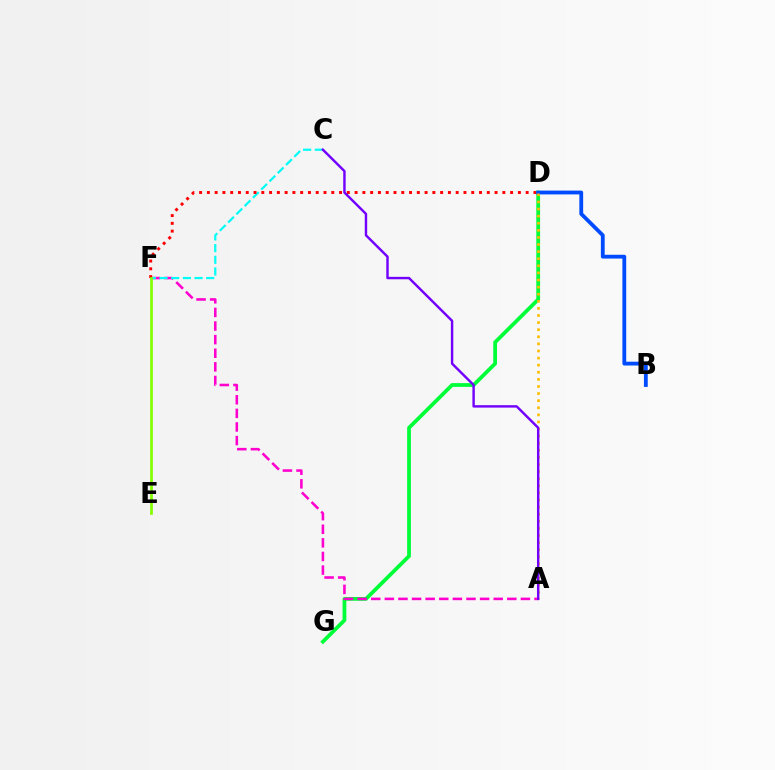{('D', 'G'): [{'color': '#00ff39', 'line_style': 'solid', 'thickness': 2.71}], ('A', 'F'): [{'color': '#ff00cf', 'line_style': 'dashed', 'thickness': 1.85}], ('C', 'F'): [{'color': '#00fff6', 'line_style': 'dashed', 'thickness': 1.59}], ('D', 'F'): [{'color': '#ff0000', 'line_style': 'dotted', 'thickness': 2.11}], ('E', 'F'): [{'color': '#84ff00', 'line_style': 'solid', 'thickness': 1.96}], ('B', 'D'): [{'color': '#004bff', 'line_style': 'solid', 'thickness': 2.74}], ('A', 'D'): [{'color': '#ffbd00', 'line_style': 'dotted', 'thickness': 1.93}], ('A', 'C'): [{'color': '#7200ff', 'line_style': 'solid', 'thickness': 1.75}]}